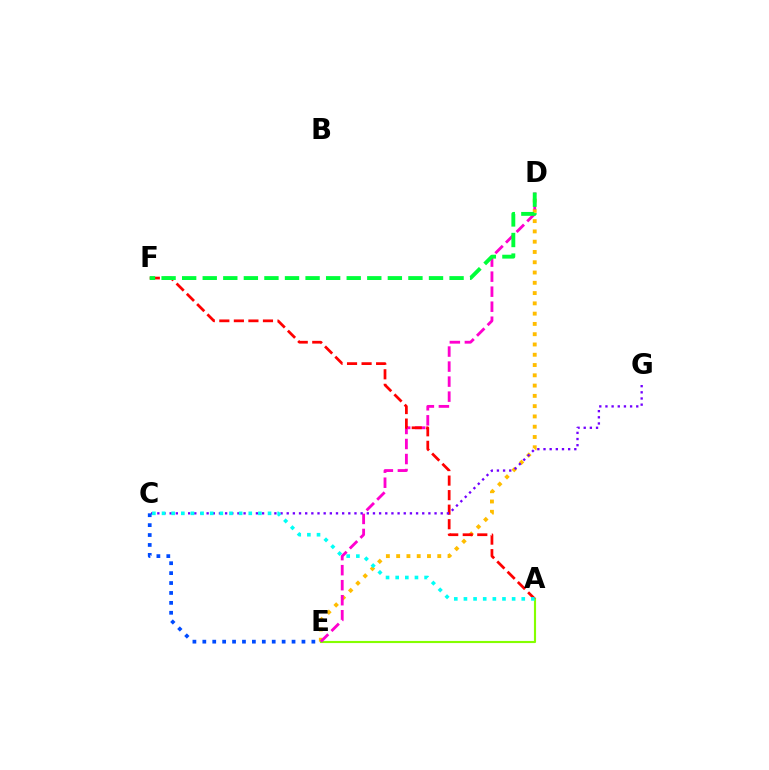{('D', 'E'): [{'color': '#ffbd00', 'line_style': 'dotted', 'thickness': 2.79}, {'color': '#ff00cf', 'line_style': 'dashed', 'thickness': 2.04}], ('A', 'E'): [{'color': '#84ff00', 'line_style': 'solid', 'thickness': 1.54}], ('A', 'F'): [{'color': '#ff0000', 'line_style': 'dashed', 'thickness': 1.98}], ('D', 'F'): [{'color': '#00ff39', 'line_style': 'dashed', 'thickness': 2.79}], ('C', 'G'): [{'color': '#7200ff', 'line_style': 'dotted', 'thickness': 1.67}], ('C', 'E'): [{'color': '#004bff', 'line_style': 'dotted', 'thickness': 2.69}], ('A', 'C'): [{'color': '#00fff6', 'line_style': 'dotted', 'thickness': 2.62}]}